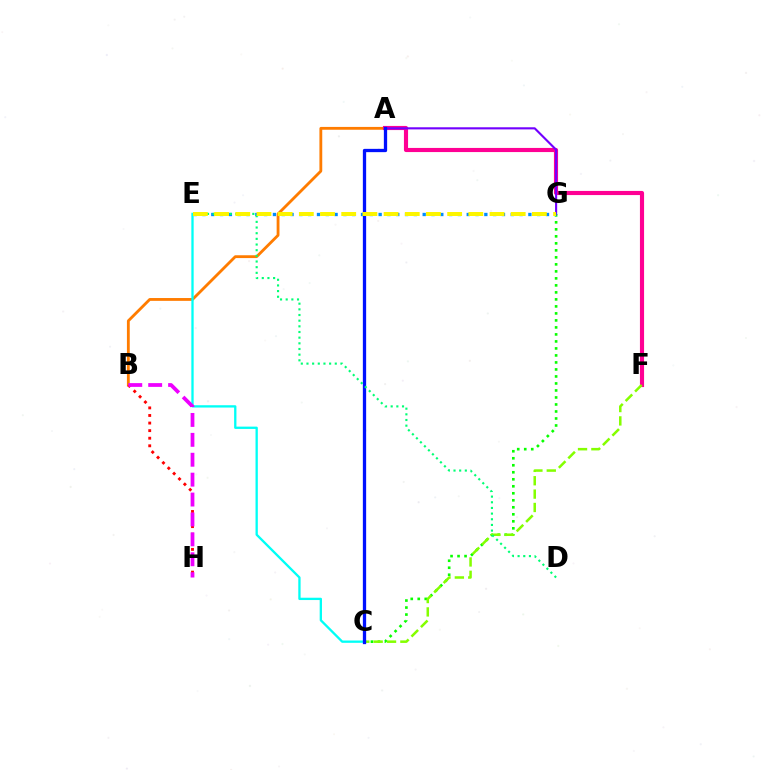{('A', 'B'): [{'color': '#ff7c00', 'line_style': 'solid', 'thickness': 2.03}], ('A', 'F'): [{'color': '#ff0094', 'line_style': 'solid', 'thickness': 2.97}], ('C', 'G'): [{'color': '#08ff00', 'line_style': 'dotted', 'thickness': 1.9}], ('A', 'G'): [{'color': '#7200ff', 'line_style': 'solid', 'thickness': 1.53}], ('E', 'G'): [{'color': '#008cff', 'line_style': 'dotted', 'thickness': 2.39}, {'color': '#fcf500', 'line_style': 'dashed', 'thickness': 2.88}], ('C', 'E'): [{'color': '#00fff6', 'line_style': 'solid', 'thickness': 1.67}], ('C', 'F'): [{'color': '#84ff00', 'line_style': 'dashed', 'thickness': 1.82}], ('A', 'C'): [{'color': '#0010ff', 'line_style': 'solid', 'thickness': 2.37}], ('B', 'H'): [{'color': '#ff0000', 'line_style': 'dotted', 'thickness': 2.06}, {'color': '#ee00ff', 'line_style': 'dashed', 'thickness': 2.7}], ('D', 'E'): [{'color': '#00ff74', 'line_style': 'dotted', 'thickness': 1.54}]}